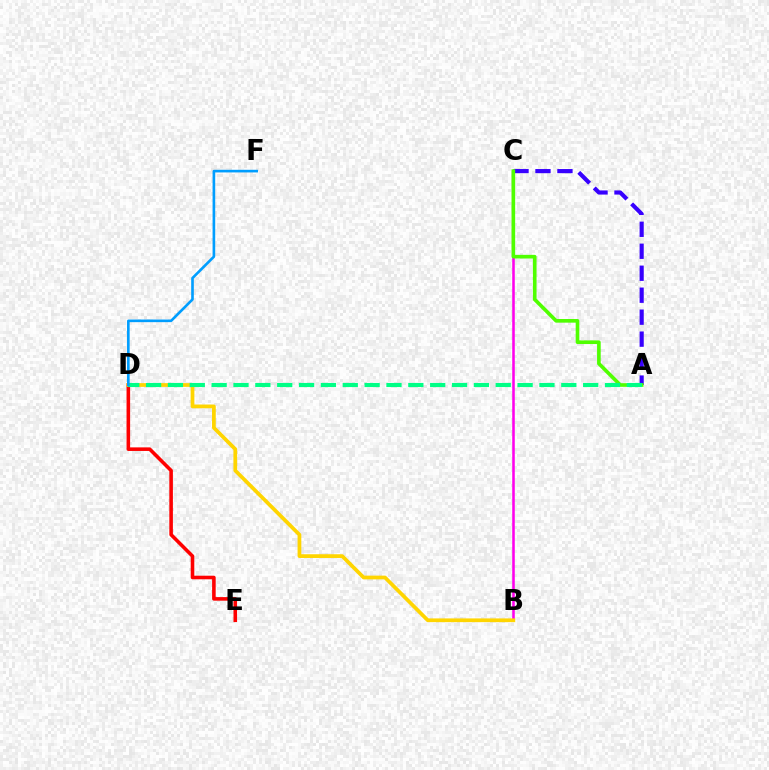{('A', 'C'): [{'color': '#3700ff', 'line_style': 'dashed', 'thickness': 2.98}, {'color': '#4fff00', 'line_style': 'solid', 'thickness': 2.62}], ('D', 'E'): [{'color': '#ff0000', 'line_style': 'solid', 'thickness': 2.58}], ('B', 'C'): [{'color': '#ff00ed', 'line_style': 'solid', 'thickness': 1.84}], ('B', 'D'): [{'color': '#ffd500', 'line_style': 'solid', 'thickness': 2.69}], ('A', 'D'): [{'color': '#00ff86', 'line_style': 'dashed', 'thickness': 2.97}], ('D', 'F'): [{'color': '#009eff', 'line_style': 'solid', 'thickness': 1.9}]}